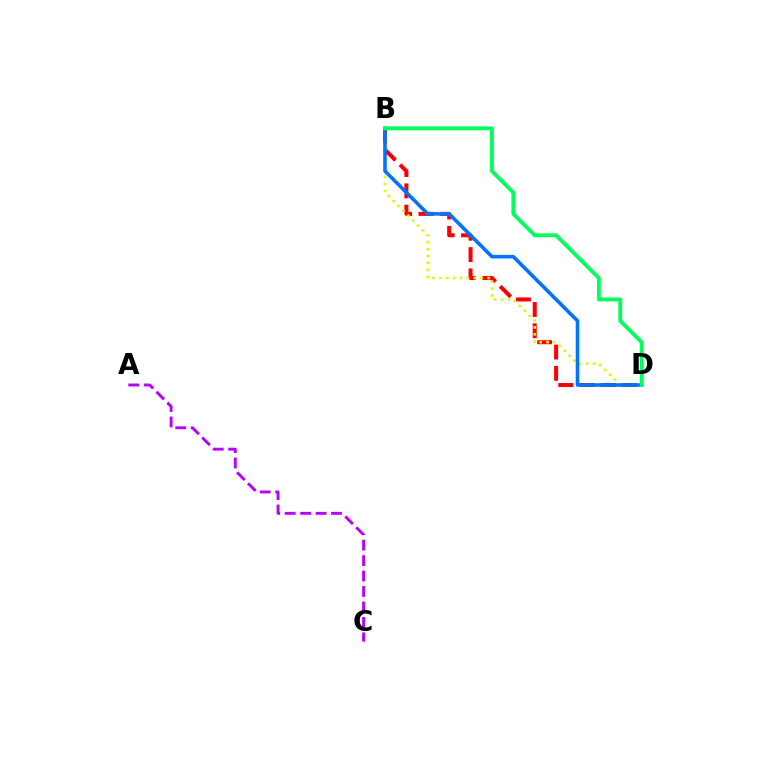{('B', 'D'): [{'color': '#ff0000', 'line_style': 'dashed', 'thickness': 2.9}, {'color': '#d1ff00', 'line_style': 'dotted', 'thickness': 1.88}, {'color': '#0074ff', 'line_style': 'solid', 'thickness': 2.57}, {'color': '#00ff5c', 'line_style': 'solid', 'thickness': 2.77}], ('A', 'C'): [{'color': '#b900ff', 'line_style': 'dashed', 'thickness': 2.1}]}